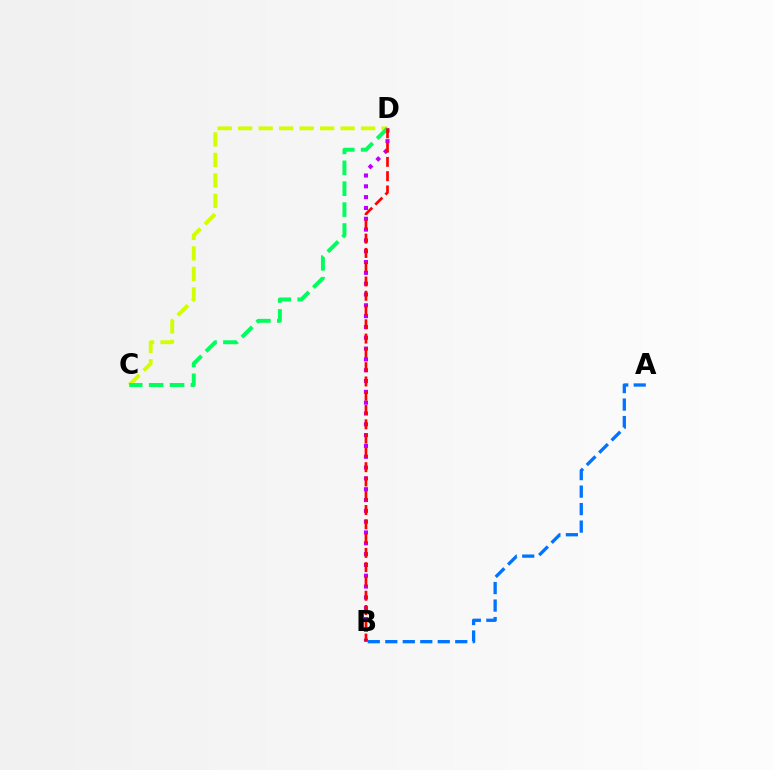{('B', 'D'): [{'color': '#b900ff', 'line_style': 'dotted', 'thickness': 2.94}, {'color': '#ff0000', 'line_style': 'dashed', 'thickness': 1.94}], ('A', 'B'): [{'color': '#0074ff', 'line_style': 'dashed', 'thickness': 2.38}], ('C', 'D'): [{'color': '#d1ff00', 'line_style': 'dashed', 'thickness': 2.78}, {'color': '#00ff5c', 'line_style': 'dashed', 'thickness': 2.84}]}